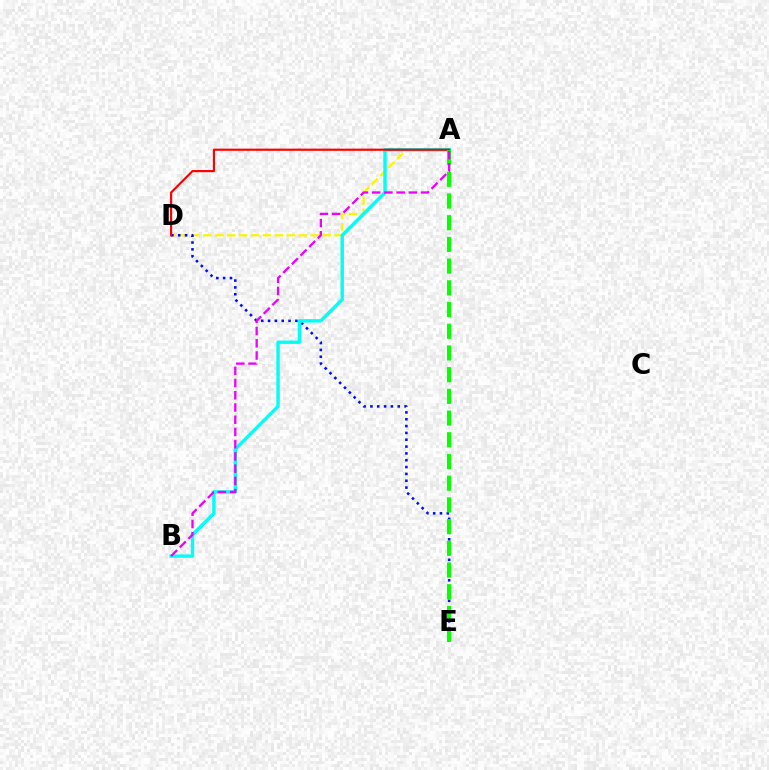{('A', 'D'): [{'color': '#fcf500', 'line_style': 'dashed', 'thickness': 1.62}, {'color': '#ff0000', 'line_style': 'solid', 'thickness': 1.57}], ('D', 'E'): [{'color': '#0010ff', 'line_style': 'dotted', 'thickness': 1.86}], ('A', 'B'): [{'color': '#00fff6', 'line_style': 'solid', 'thickness': 2.44}, {'color': '#ee00ff', 'line_style': 'dashed', 'thickness': 1.66}], ('A', 'E'): [{'color': '#08ff00', 'line_style': 'dashed', 'thickness': 2.95}]}